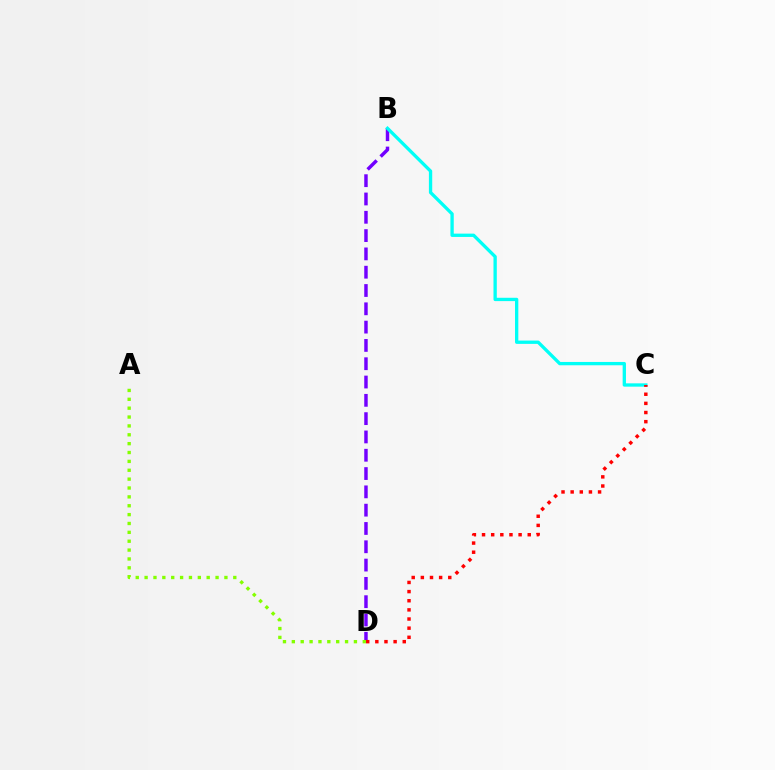{('B', 'D'): [{'color': '#7200ff', 'line_style': 'dashed', 'thickness': 2.49}], ('B', 'C'): [{'color': '#00fff6', 'line_style': 'solid', 'thickness': 2.39}], ('C', 'D'): [{'color': '#ff0000', 'line_style': 'dotted', 'thickness': 2.48}], ('A', 'D'): [{'color': '#84ff00', 'line_style': 'dotted', 'thickness': 2.41}]}